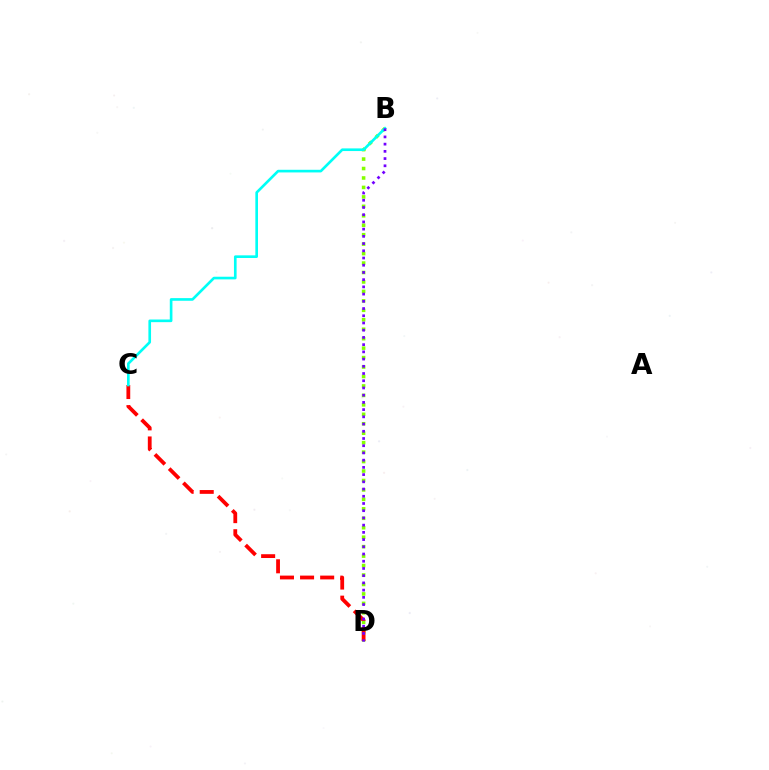{('B', 'D'): [{'color': '#84ff00', 'line_style': 'dotted', 'thickness': 2.57}, {'color': '#7200ff', 'line_style': 'dotted', 'thickness': 1.96}], ('C', 'D'): [{'color': '#ff0000', 'line_style': 'dashed', 'thickness': 2.73}], ('B', 'C'): [{'color': '#00fff6', 'line_style': 'solid', 'thickness': 1.91}]}